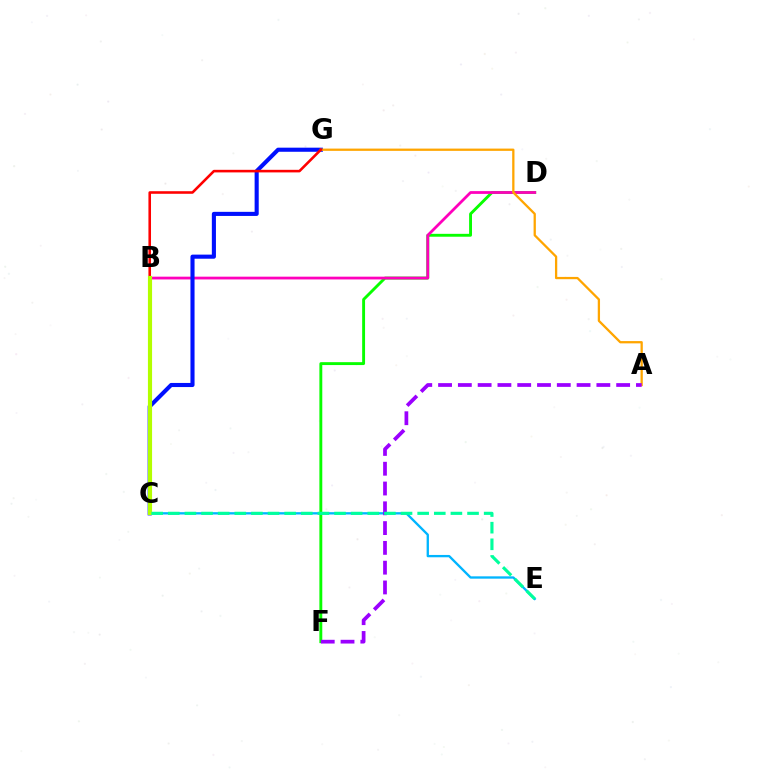{('D', 'F'): [{'color': '#08ff00', 'line_style': 'solid', 'thickness': 2.08}], ('B', 'D'): [{'color': '#ff00bd', 'line_style': 'solid', 'thickness': 2.0}], ('C', 'G'): [{'color': '#0010ff', 'line_style': 'solid', 'thickness': 2.95}, {'color': '#ff0000', 'line_style': 'solid', 'thickness': 1.86}], ('A', 'G'): [{'color': '#ffa500', 'line_style': 'solid', 'thickness': 1.64}], ('C', 'E'): [{'color': '#00b5ff', 'line_style': 'solid', 'thickness': 1.68}, {'color': '#00ff9d', 'line_style': 'dashed', 'thickness': 2.26}], ('A', 'F'): [{'color': '#9b00ff', 'line_style': 'dashed', 'thickness': 2.69}], ('B', 'C'): [{'color': '#b3ff00', 'line_style': 'solid', 'thickness': 2.99}]}